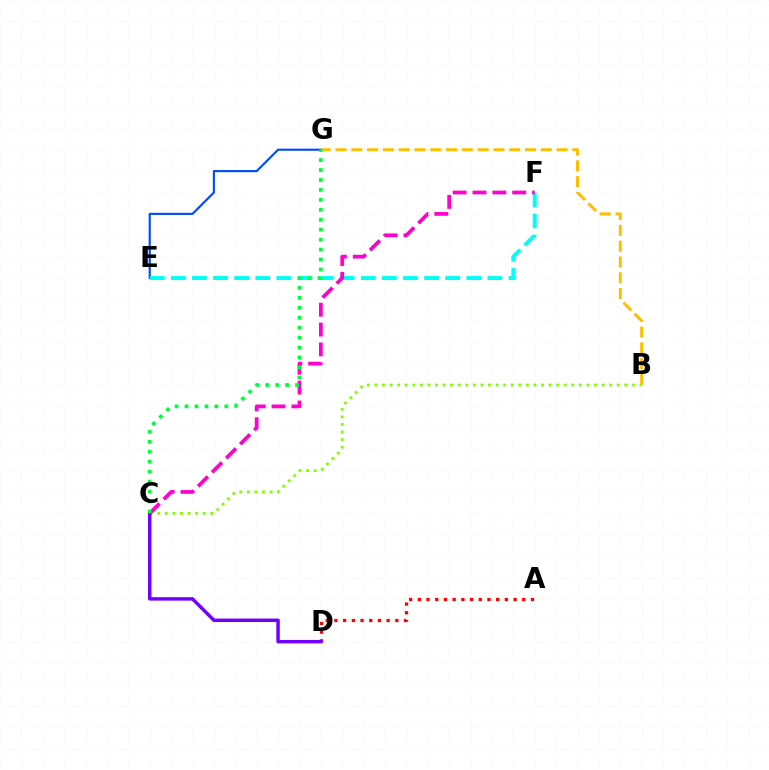{('E', 'G'): [{'color': '#004bff', 'line_style': 'solid', 'thickness': 1.54}], ('B', 'G'): [{'color': '#ffbd00', 'line_style': 'dashed', 'thickness': 2.15}], ('A', 'D'): [{'color': '#ff0000', 'line_style': 'dotted', 'thickness': 2.36}], ('E', 'F'): [{'color': '#00fff6', 'line_style': 'dashed', 'thickness': 2.87}], ('B', 'C'): [{'color': '#84ff00', 'line_style': 'dotted', 'thickness': 2.06}], ('C', 'F'): [{'color': '#ff00cf', 'line_style': 'dashed', 'thickness': 2.7}], ('C', 'D'): [{'color': '#7200ff', 'line_style': 'solid', 'thickness': 2.49}], ('C', 'G'): [{'color': '#00ff39', 'line_style': 'dotted', 'thickness': 2.7}]}